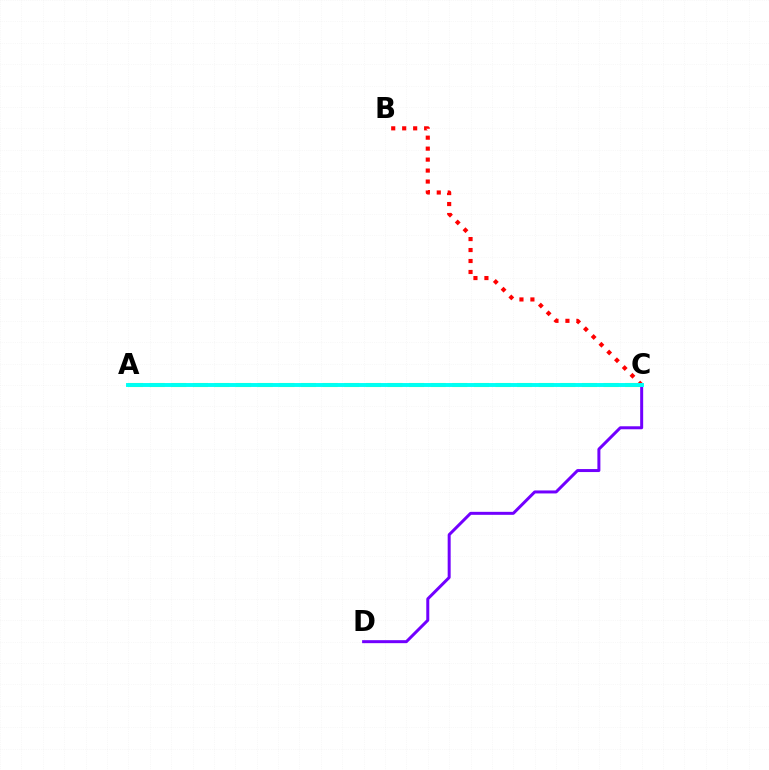{('A', 'C'): [{'color': '#84ff00', 'line_style': 'dashed', 'thickness': 2.94}, {'color': '#00fff6', 'line_style': 'solid', 'thickness': 2.82}], ('B', 'C'): [{'color': '#ff0000', 'line_style': 'dotted', 'thickness': 2.98}], ('C', 'D'): [{'color': '#7200ff', 'line_style': 'solid', 'thickness': 2.15}]}